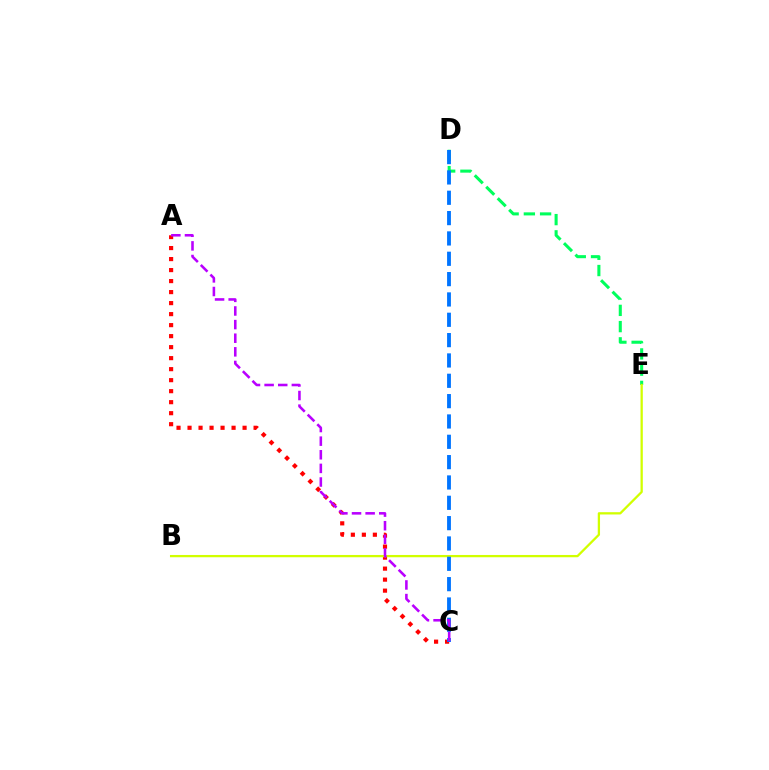{('D', 'E'): [{'color': '#00ff5c', 'line_style': 'dashed', 'thickness': 2.21}], ('A', 'C'): [{'color': '#ff0000', 'line_style': 'dotted', 'thickness': 2.99}, {'color': '#b900ff', 'line_style': 'dashed', 'thickness': 1.85}], ('B', 'E'): [{'color': '#d1ff00', 'line_style': 'solid', 'thickness': 1.65}], ('C', 'D'): [{'color': '#0074ff', 'line_style': 'dashed', 'thickness': 2.76}]}